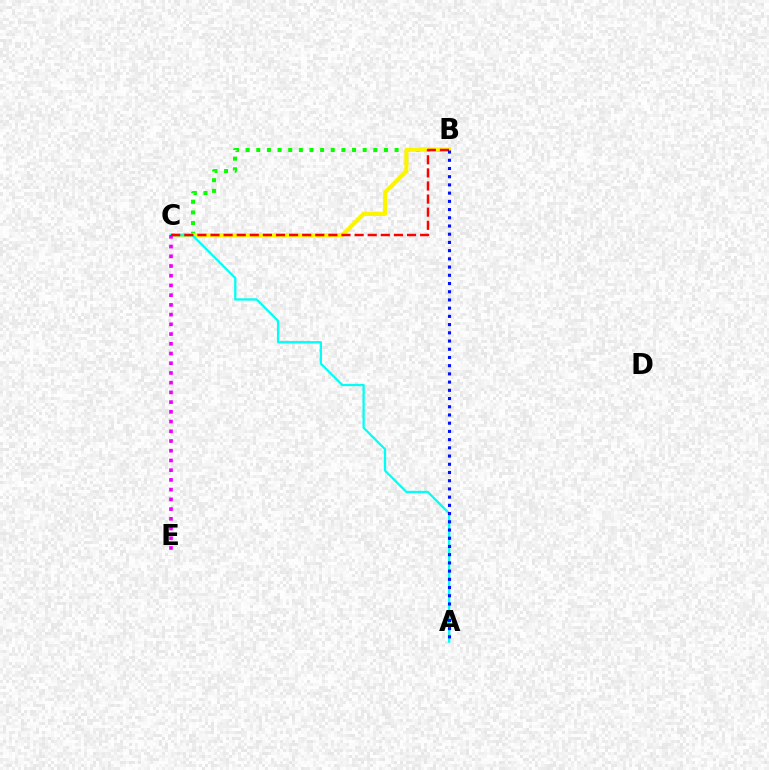{('B', 'C'): [{'color': '#08ff00', 'line_style': 'dotted', 'thickness': 2.89}, {'color': '#fcf500', 'line_style': 'solid', 'thickness': 2.97}, {'color': '#ff0000', 'line_style': 'dashed', 'thickness': 1.78}], ('A', 'C'): [{'color': '#00fff6', 'line_style': 'solid', 'thickness': 1.63}], ('C', 'E'): [{'color': '#ee00ff', 'line_style': 'dotted', 'thickness': 2.64}], ('A', 'B'): [{'color': '#0010ff', 'line_style': 'dotted', 'thickness': 2.23}]}